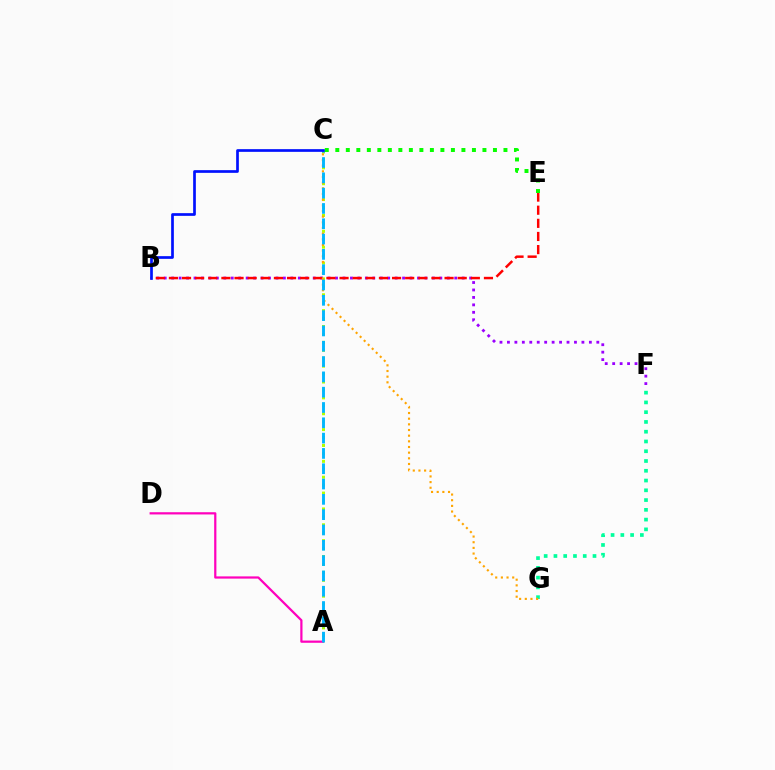{('F', 'G'): [{'color': '#00ff9d', 'line_style': 'dotted', 'thickness': 2.65}], ('B', 'F'): [{'color': '#9b00ff', 'line_style': 'dotted', 'thickness': 2.02}], ('B', 'E'): [{'color': '#ff0000', 'line_style': 'dashed', 'thickness': 1.78}], ('A', 'C'): [{'color': '#b3ff00', 'line_style': 'dotted', 'thickness': 2.16}, {'color': '#00b5ff', 'line_style': 'dashed', 'thickness': 2.08}], ('A', 'D'): [{'color': '#ff00bd', 'line_style': 'solid', 'thickness': 1.6}], ('C', 'G'): [{'color': '#ffa500', 'line_style': 'dotted', 'thickness': 1.54}], ('B', 'C'): [{'color': '#0010ff', 'line_style': 'solid', 'thickness': 1.94}], ('C', 'E'): [{'color': '#08ff00', 'line_style': 'dotted', 'thickness': 2.86}]}